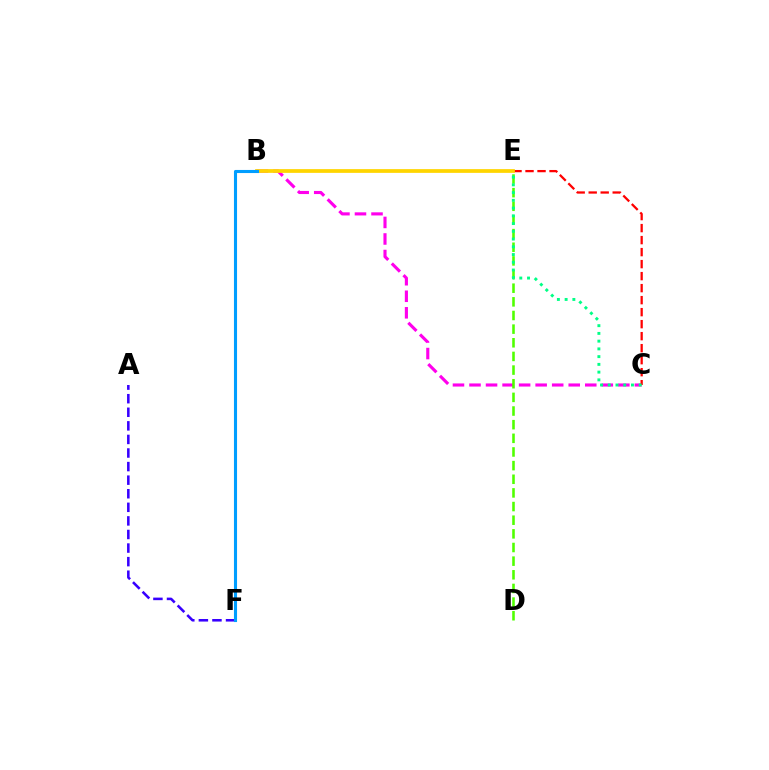{('B', 'C'): [{'color': '#ff00ed', 'line_style': 'dashed', 'thickness': 2.25}], ('C', 'E'): [{'color': '#ff0000', 'line_style': 'dashed', 'thickness': 1.63}, {'color': '#00ff86', 'line_style': 'dotted', 'thickness': 2.1}], ('D', 'E'): [{'color': '#4fff00', 'line_style': 'dashed', 'thickness': 1.85}], ('A', 'F'): [{'color': '#3700ff', 'line_style': 'dashed', 'thickness': 1.84}], ('B', 'E'): [{'color': '#ffd500', 'line_style': 'solid', 'thickness': 2.69}], ('B', 'F'): [{'color': '#009eff', 'line_style': 'solid', 'thickness': 2.23}]}